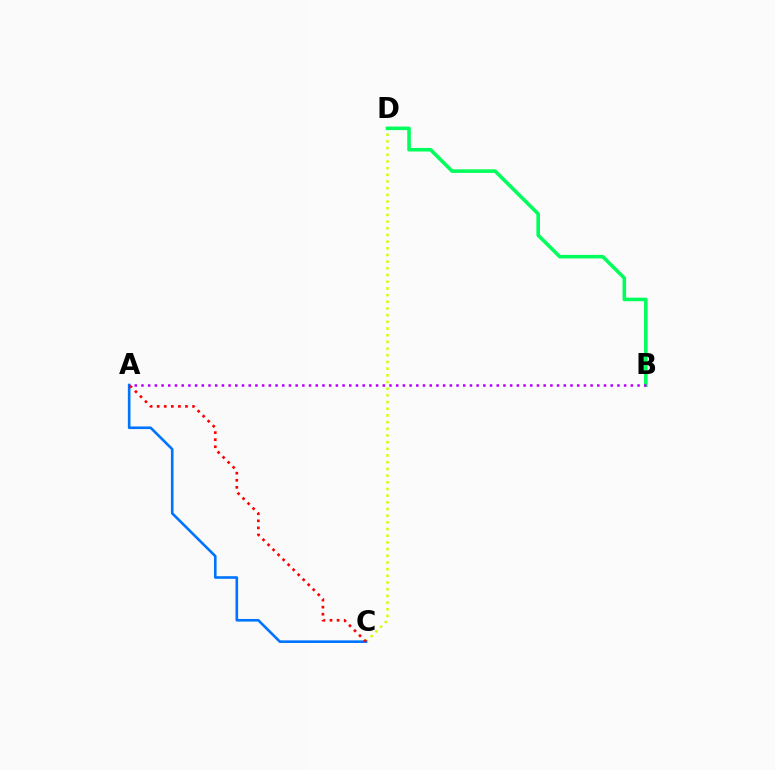{('C', 'D'): [{'color': '#d1ff00', 'line_style': 'dotted', 'thickness': 1.82}], ('A', 'C'): [{'color': '#0074ff', 'line_style': 'solid', 'thickness': 1.89}, {'color': '#ff0000', 'line_style': 'dotted', 'thickness': 1.92}], ('B', 'D'): [{'color': '#00ff5c', 'line_style': 'solid', 'thickness': 2.57}], ('A', 'B'): [{'color': '#b900ff', 'line_style': 'dotted', 'thickness': 1.82}]}